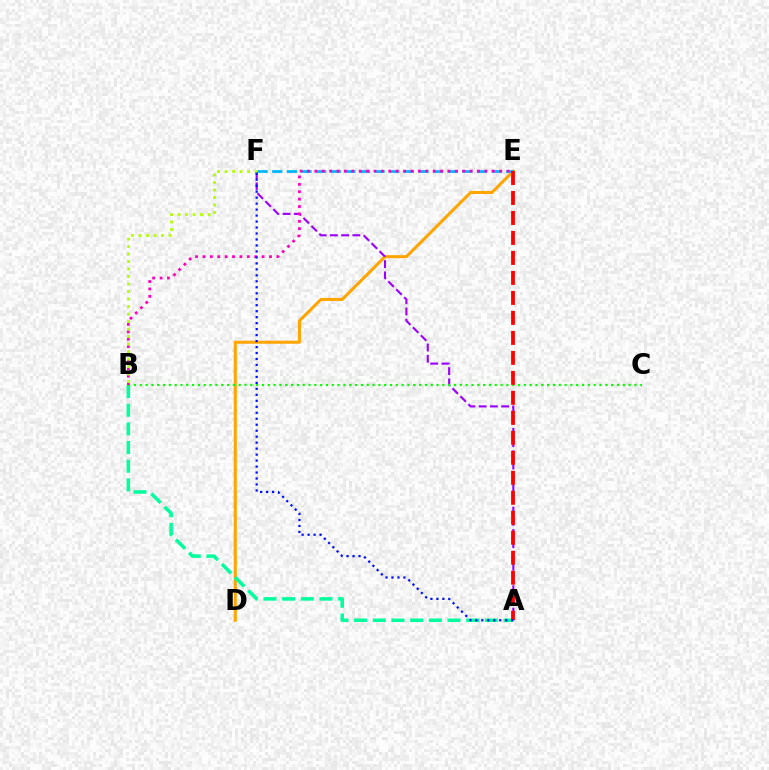{('D', 'E'): [{'color': '#ffa500', 'line_style': 'solid', 'thickness': 2.2}], ('A', 'F'): [{'color': '#9b00ff', 'line_style': 'dashed', 'thickness': 1.53}, {'color': '#0010ff', 'line_style': 'dotted', 'thickness': 1.62}], ('A', 'B'): [{'color': '#00ff9d', 'line_style': 'dashed', 'thickness': 2.54}], ('B', 'C'): [{'color': '#08ff00', 'line_style': 'dotted', 'thickness': 1.58}], ('E', 'F'): [{'color': '#00b5ff', 'line_style': 'dashed', 'thickness': 1.99}], ('B', 'E'): [{'color': '#ff00bd', 'line_style': 'dotted', 'thickness': 2.01}], ('B', 'F'): [{'color': '#b3ff00', 'line_style': 'dotted', 'thickness': 2.04}], ('A', 'E'): [{'color': '#ff0000', 'line_style': 'dashed', 'thickness': 2.72}]}